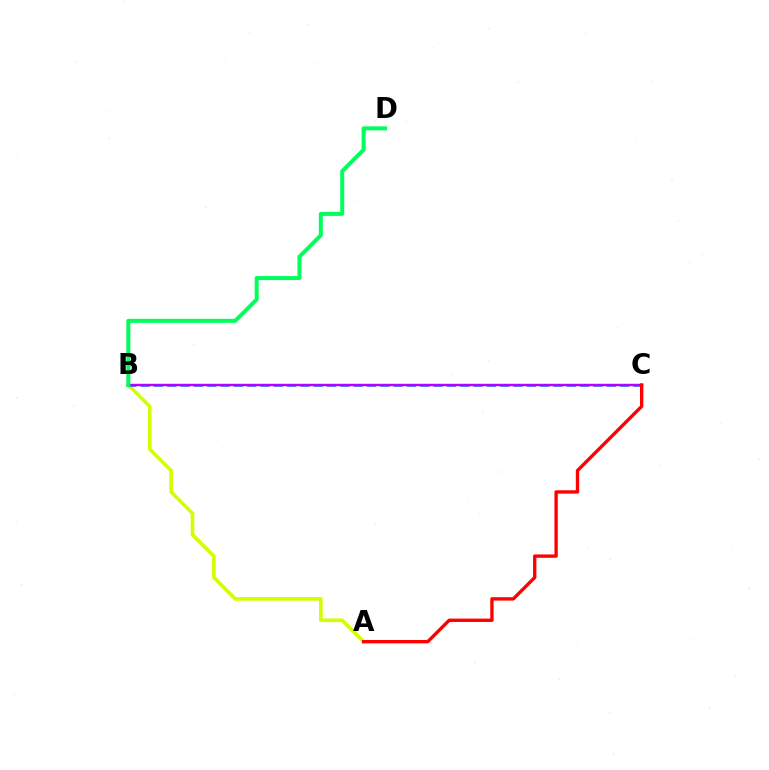{('A', 'B'): [{'color': '#d1ff00', 'line_style': 'solid', 'thickness': 2.62}], ('B', 'C'): [{'color': '#0074ff', 'line_style': 'dashed', 'thickness': 1.81}, {'color': '#b900ff', 'line_style': 'solid', 'thickness': 1.76}], ('A', 'C'): [{'color': '#ff0000', 'line_style': 'solid', 'thickness': 2.42}], ('B', 'D'): [{'color': '#00ff5c', 'line_style': 'solid', 'thickness': 2.88}]}